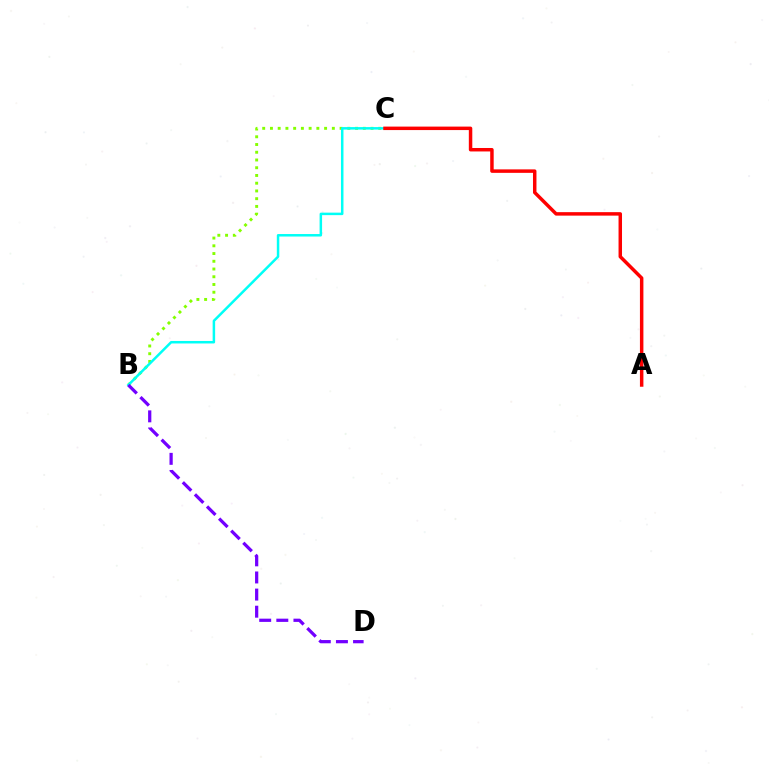{('B', 'C'): [{'color': '#84ff00', 'line_style': 'dotted', 'thickness': 2.1}, {'color': '#00fff6', 'line_style': 'solid', 'thickness': 1.8}], ('A', 'C'): [{'color': '#ff0000', 'line_style': 'solid', 'thickness': 2.5}], ('B', 'D'): [{'color': '#7200ff', 'line_style': 'dashed', 'thickness': 2.33}]}